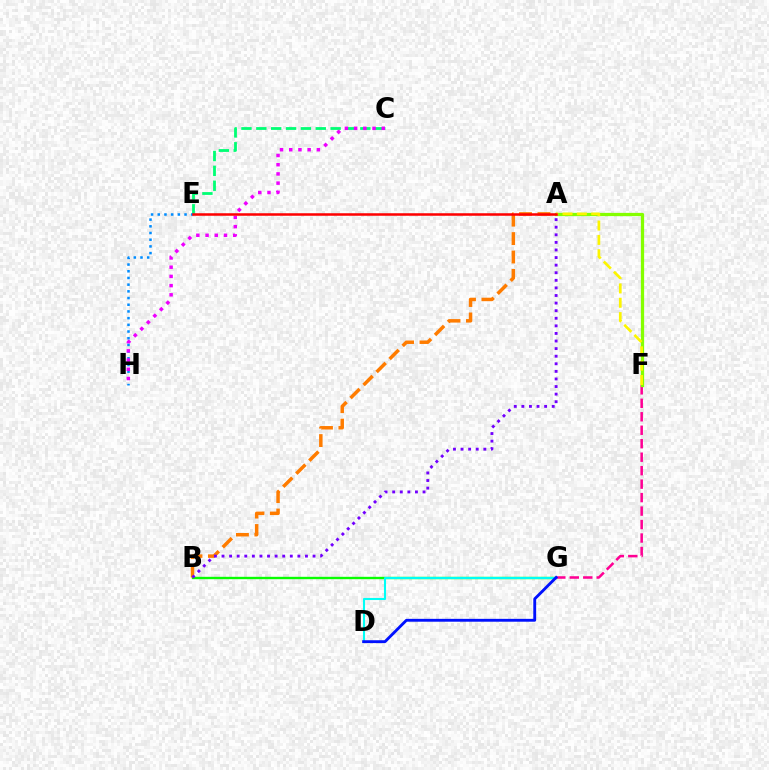{('B', 'G'): [{'color': '#08ff00', 'line_style': 'solid', 'thickness': 1.71}], ('F', 'G'): [{'color': '#ff0094', 'line_style': 'dashed', 'thickness': 1.83}], ('A', 'F'): [{'color': '#84ff00', 'line_style': 'solid', 'thickness': 2.34}, {'color': '#fcf500', 'line_style': 'dashed', 'thickness': 1.95}], ('D', 'G'): [{'color': '#00fff6', 'line_style': 'solid', 'thickness': 1.5}, {'color': '#0010ff', 'line_style': 'solid', 'thickness': 2.06}], ('C', 'E'): [{'color': '#00ff74', 'line_style': 'dashed', 'thickness': 2.02}], ('E', 'H'): [{'color': '#008cff', 'line_style': 'dotted', 'thickness': 1.82}], ('A', 'B'): [{'color': '#ff7c00', 'line_style': 'dashed', 'thickness': 2.5}, {'color': '#7200ff', 'line_style': 'dotted', 'thickness': 2.06}], ('C', 'H'): [{'color': '#ee00ff', 'line_style': 'dotted', 'thickness': 2.5}], ('A', 'E'): [{'color': '#ff0000', 'line_style': 'solid', 'thickness': 1.82}]}